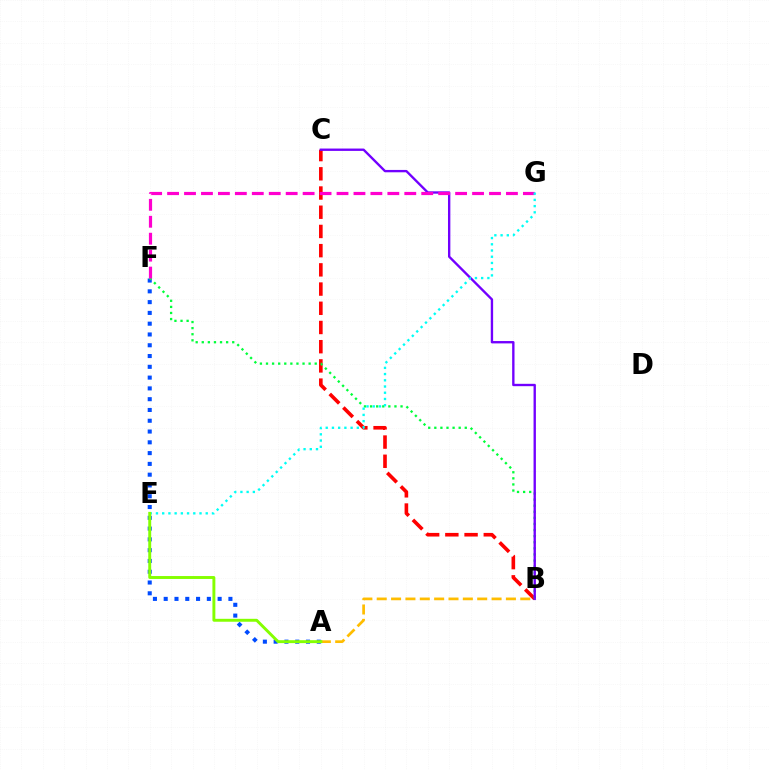{('B', 'C'): [{'color': '#ff0000', 'line_style': 'dashed', 'thickness': 2.61}, {'color': '#7200ff', 'line_style': 'solid', 'thickness': 1.7}], ('A', 'F'): [{'color': '#004bff', 'line_style': 'dotted', 'thickness': 2.93}], ('B', 'F'): [{'color': '#00ff39', 'line_style': 'dotted', 'thickness': 1.65}], ('F', 'G'): [{'color': '#ff00cf', 'line_style': 'dashed', 'thickness': 2.3}], ('E', 'G'): [{'color': '#00fff6', 'line_style': 'dotted', 'thickness': 1.69}], ('A', 'B'): [{'color': '#ffbd00', 'line_style': 'dashed', 'thickness': 1.95}], ('A', 'E'): [{'color': '#84ff00', 'line_style': 'solid', 'thickness': 2.11}]}